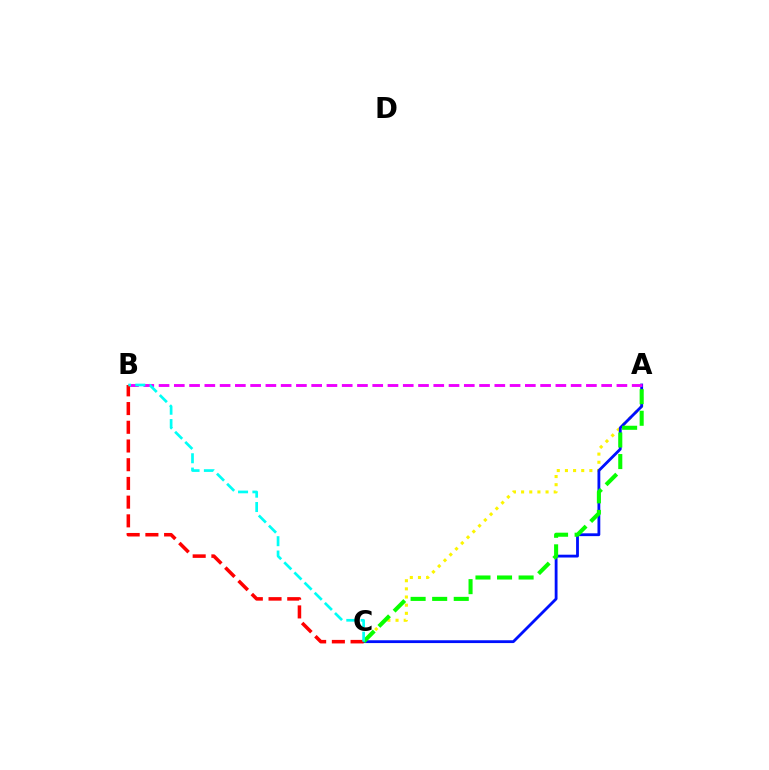{('A', 'C'): [{'color': '#fcf500', 'line_style': 'dotted', 'thickness': 2.21}, {'color': '#0010ff', 'line_style': 'solid', 'thickness': 2.03}, {'color': '#08ff00', 'line_style': 'dashed', 'thickness': 2.93}], ('A', 'B'): [{'color': '#ee00ff', 'line_style': 'dashed', 'thickness': 2.07}], ('B', 'C'): [{'color': '#ff0000', 'line_style': 'dashed', 'thickness': 2.54}, {'color': '#00fff6', 'line_style': 'dashed', 'thickness': 1.95}]}